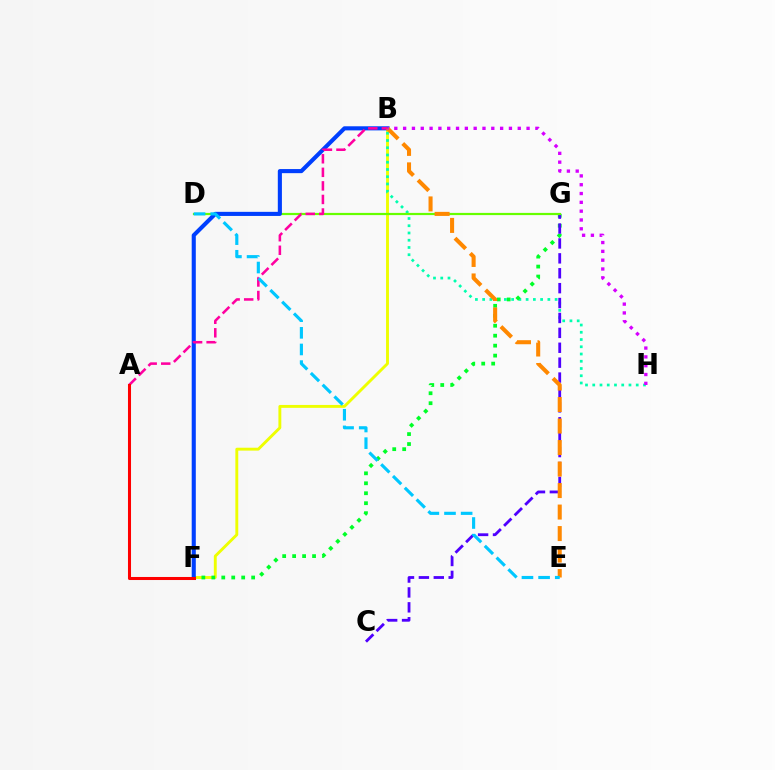{('B', 'F'): [{'color': '#eeff00', 'line_style': 'solid', 'thickness': 2.08}, {'color': '#003fff', 'line_style': 'solid', 'thickness': 2.95}], ('B', 'H'): [{'color': '#00ffaf', 'line_style': 'dotted', 'thickness': 1.97}, {'color': '#d600ff', 'line_style': 'dotted', 'thickness': 2.4}], ('F', 'G'): [{'color': '#00ff27', 'line_style': 'dotted', 'thickness': 2.71}], ('C', 'G'): [{'color': '#4f00ff', 'line_style': 'dashed', 'thickness': 2.02}], ('D', 'G'): [{'color': '#66ff00', 'line_style': 'solid', 'thickness': 1.59}], ('A', 'B'): [{'color': '#ff00a0', 'line_style': 'dashed', 'thickness': 1.84}], ('B', 'E'): [{'color': '#ff8800', 'line_style': 'dashed', 'thickness': 2.92}], ('D', 'E'): [{'color': '#00c7ff', 'line_style': 'dashed', 'thickness': 2.26}], ('A', 'F'): [{'color': '#ff0000', 'line_style': 'solid', 'thickness': 2.19}]}